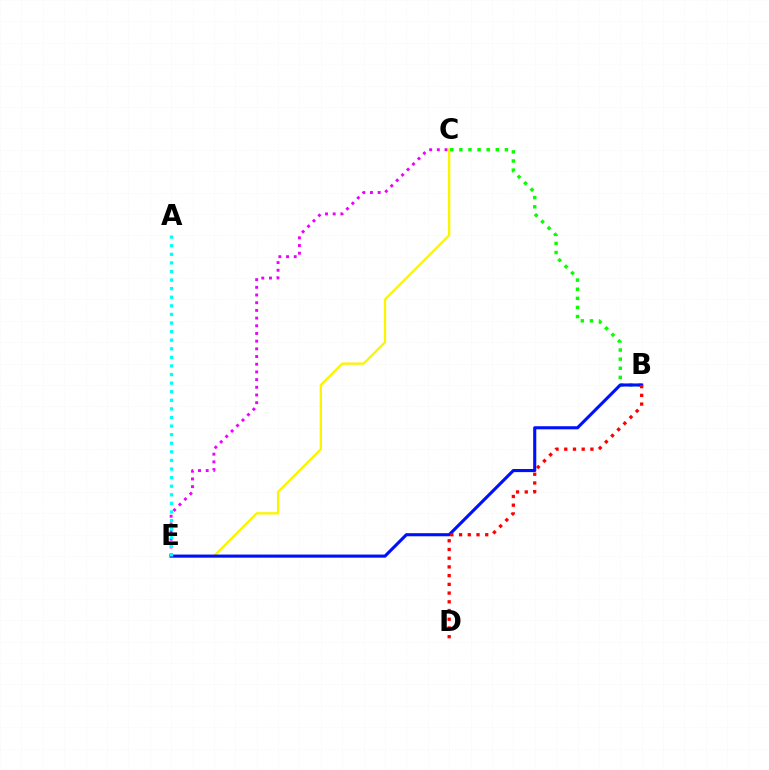{('C', 'E'): [{'color': '#fcf500', 'line_style': 'solid', 'thickness': 1.66}, {'color': '#ee00ff', 'line_style': 'dotted', 'thickness': 2.09}], ('B', 'C'): [{'color': '#08ff00', 'line_style': 'dotted', 'thickness': 2.47}], ('B', 'E'): [{'color': '#0010ff', 'line_style': 'solid', 'thickness': 2.23}], ('B', 'D'): [{'color': '#ff0000', 'line_style': 'dotted', 'thickness': 2.37}], ('A', 'E'): [{'color': '#00fff6', 'line_style': 'dotted', 'thickness': 2.33}]}